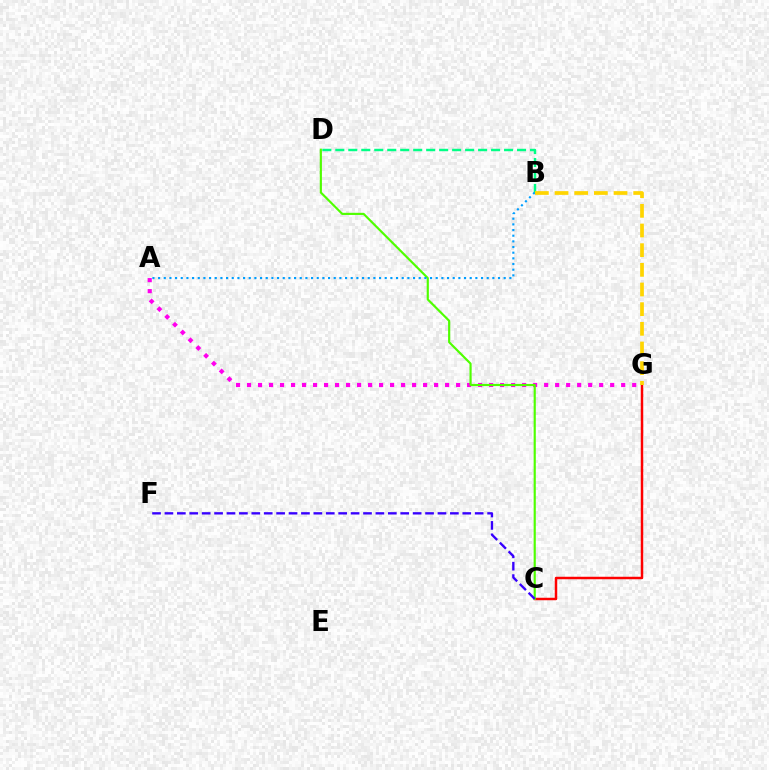{('C', 'G'): [{'color': '#ff0000', 'line_style': 'solid', 'thickness': 1.78}], ('A', 'G'): [{'color': '#ff00ed', 'line_style': 'dotted', 'thickness': 2.99}], ('C', 'D'): [{'color': '#4fff00', 'line_style': 'solid', 'thickness': 1.56}], ('B', 'D'): [{'color': '#00ff86', 'line_style': 'dashed', 'thickness': 1.76}], ('A', 'B'): [{'color': '#009eff', 'line_style': 'dotted', 'thickness': 1.54}], ('B', 'G'): [{'color': '#ffd500', 'line_style': 'dashed', 'thickness': 2.67}], ('C', 'F'): [{'color': '#3700ff', 'line_style': 'dashed', 'thickness': 1.69}]}